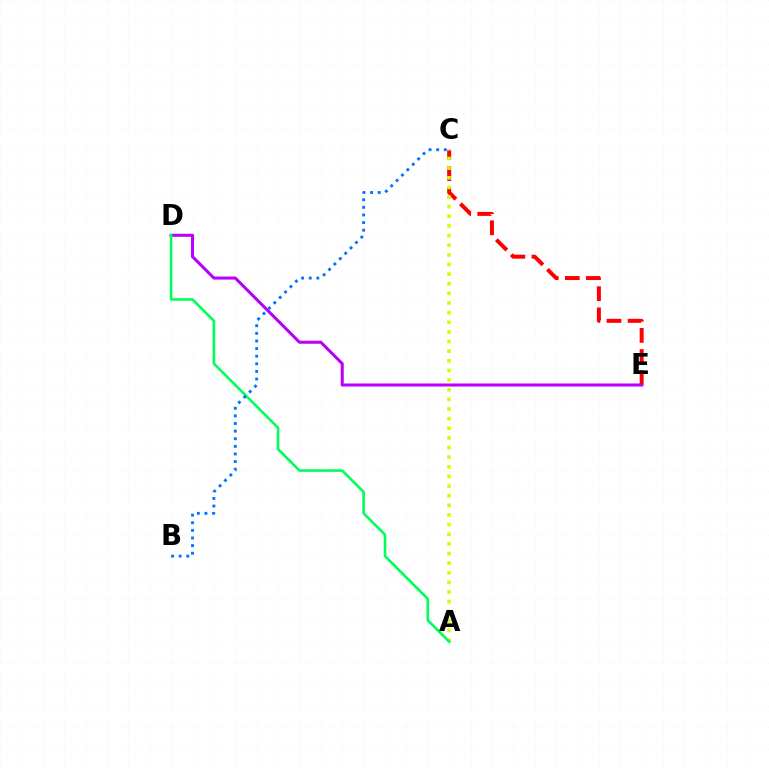{('C', 'E'): [{'color': '#ff0000', 'line_style': 'dashed', 'thickness': 2.87}], ('A', 'C'): [{'color': '#d1ff00', 'line_style': 'dotted', 'thickness': 2.62}], ('D', 'E'): [{'color': '#b900ff', 'line_style': 'solid', 'thickness': 2.2}], ('A', 'D'): [{'color': '#00ff5c', 'line_style': 'solid', 'thickness': 1.9}], ('B', 'C'): [{'color': '#0074ff', 'line_style': 'dotted', 'thickness': 2.07}]}